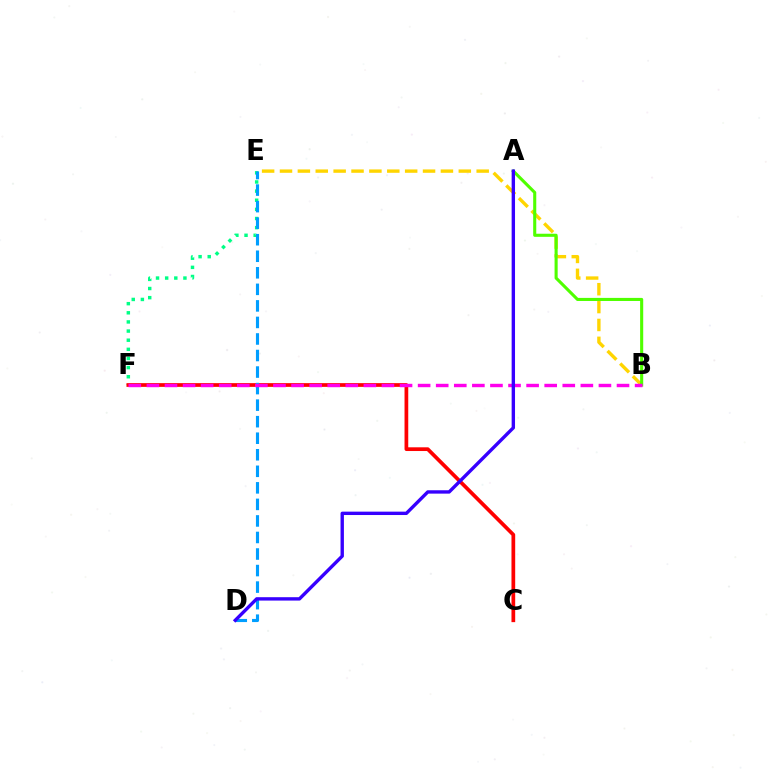{('E', 'F'): [{'color': '#00ff86', 'line_style': 'dotted', 'thickness': 2.48}], ('C', 'F'): [{'color': '#ff0000', 'line_style': 'solid', 'thickness': 2.68}], ('B', 'E'): [{'color': '#ffd500', 'line_style': 'dashed', 'thickness': 2.43}], ('D', 'E'): [{'color': '#009eff', 'line_style': 'dashed', 'thickness': 2.25}], ('A', 'B'): [{'color': '#4fff00', 'line_style': 'solid', 'thickness': 2.22}], ('B', 'F'): [{'color': '#ff00ed', 'line_style': 'dashed', 'thickness': 2.46}], ('A', 'D'): [{'color': '#3700ff', 'line_style': 'solid', 'thickness': 2.43}]}